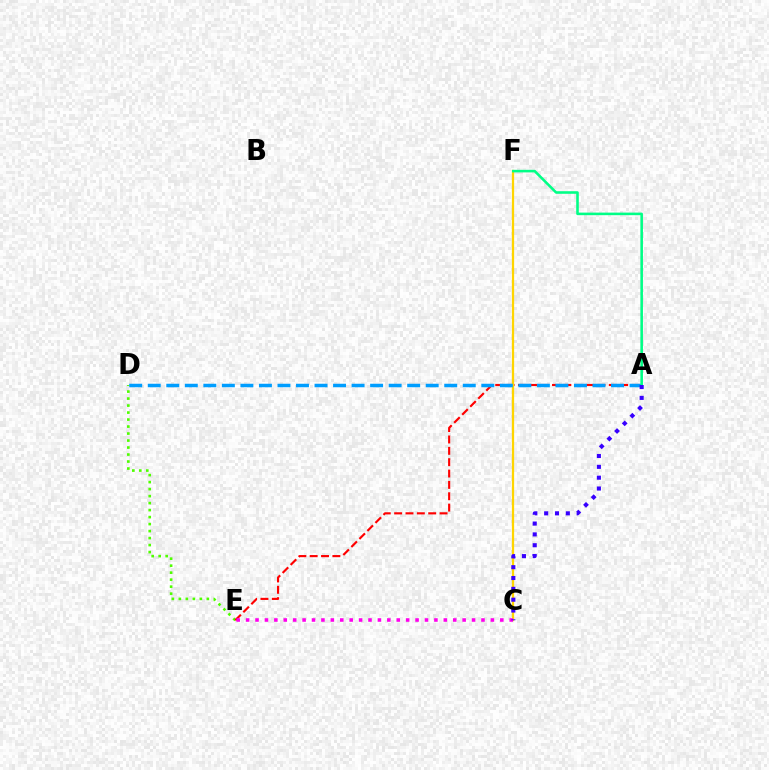{('D', 'E'): [{'color': '#4fff00', 'line_style': 'dotted', 'thickness': 1.9}], ('A', 'E'): [{'color': '#ff0000', 'line_style': 'dashed', 'thickness': 1.54}], ('C', 'F'): [{'color': '#ffd500', 'line_style': 'solid', 'thickness': 1.63}], ('C', 'E'): [{'color': '#ff00ed', 'line_style': 'dotted', 'thickness': 2.56}], ('A', 'D'): [{'color': '#009eff', 'line_style': 'dashed', 'thickness': 2.52}], ('A', 'F'): [{'color': '#00ff86', 'line_style': 'solid', 'thickness': 1.85}], ('A', 'C'): [{'color': '#3700ff', 'line_style': 'dotted', 'thickness': 2.94}]}